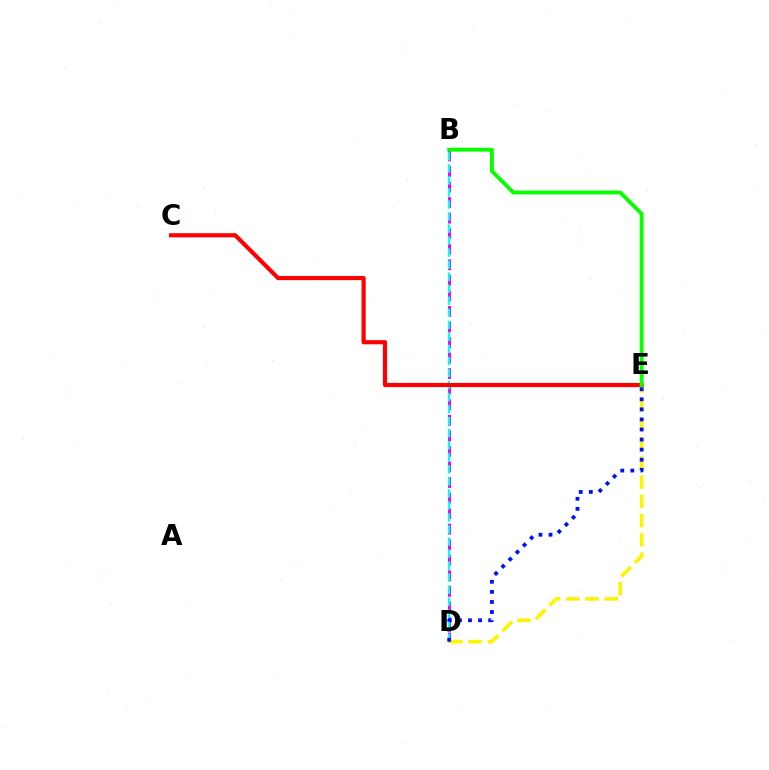{('B', 'D'): [{'color': '#ee00ff', 'line_style': 'dashed', 'thickness': 2.11}, {'color': '#00fff6', 'line_style': 'dashed', 'thickness': 1.64}], ('D', 'E'): [{'color': '#fcf500', 'line_style': 'dashed', 'thickness': 2.61}, {'color': '#0010ff', 'line_style': 'dotted', 'thickness': 2.74}], ('C', 'E'): [{'color': '#ff0000', 'line_style': 'solid', 'thickness': 2.99}], ('B', 'E'): [{'color': '#08ff00', 'line_style': 'solid', 'thickness': 2.78}]}